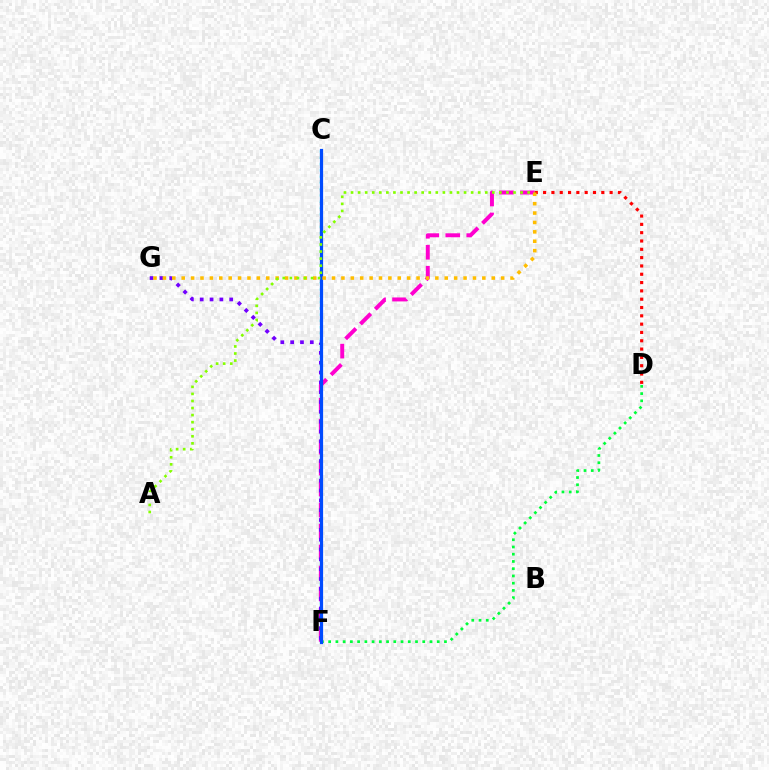{('D', 'F'): [{'color': '#00ff39', 'line_style': 'dotted', 'thickness': 1.97}], ('C', 'F'): [{'color': '#00fff6', 'line_style': 'dotted', 'thickness': 1.7}, {'color': '#004bff', 'line_style': 'solid', 'thickness': 2.31}], ('E', 'F'): [{'color': '#ff00cf', 'line_style': 'dashed', 'thickness': 2.85}], ('F', 'G'): [{'color': '#7200ff', 'line_style': 'dotted', 'thickness': 2.67}], ('D', 'E'): [{'color': '#ff0000', 'line_style': 'dotted', 'thickness': 2.26}], ('E', 'G'): [{'color': '#ffbd00', 'line_style': 'dotted', 'thickness': 2.55}], ('A', 'E'): [{'color': '#84ff00', 'line_style': 'dotted', 'thickness': 1.92}]}